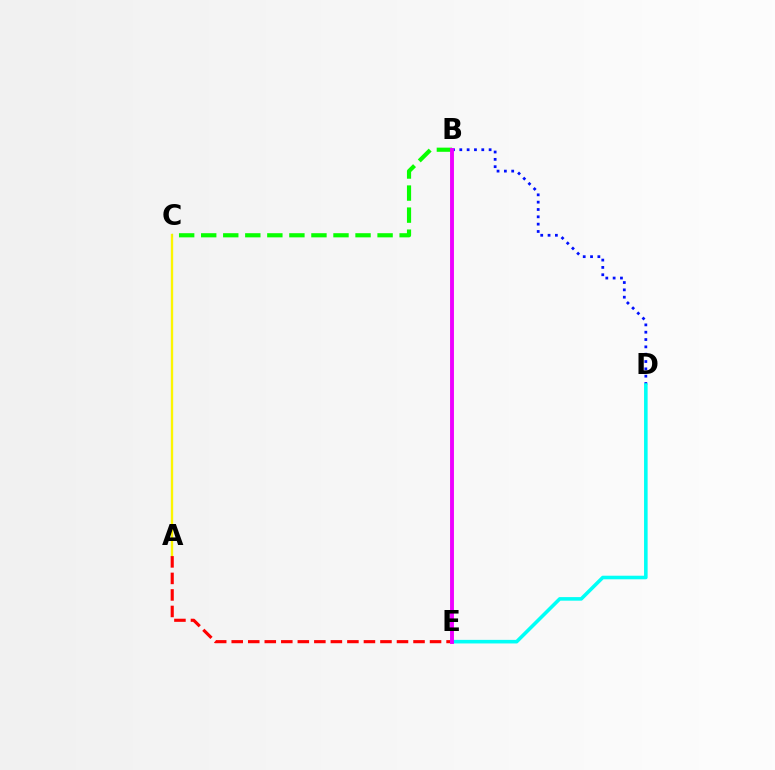{('A', 'C'): [{'color': '#fcf500', 'line_style': 'solid', 'thickness': 1.7}], ('B', 'C'): [{'color': '#08ff00', 'line_style': 'dashed', 'thickness': 3.0}], ('B', 'D'): [{'color': '#0010ff', 'line_style': 'dotted', 'thickness': 1.99}], ('A', 'E'): [{'color': '#ff0000', 'line_style': 'dashed', 'thickness': 2.25}], ('D', 'E'): [{'color': '#00fff6', 'line_style': 'solid', 'thickness': 2.57}], ('B', 'E'): [{'color': '#ee00ff', 'line_style': 'solid', 'thickness': 2.81}]}